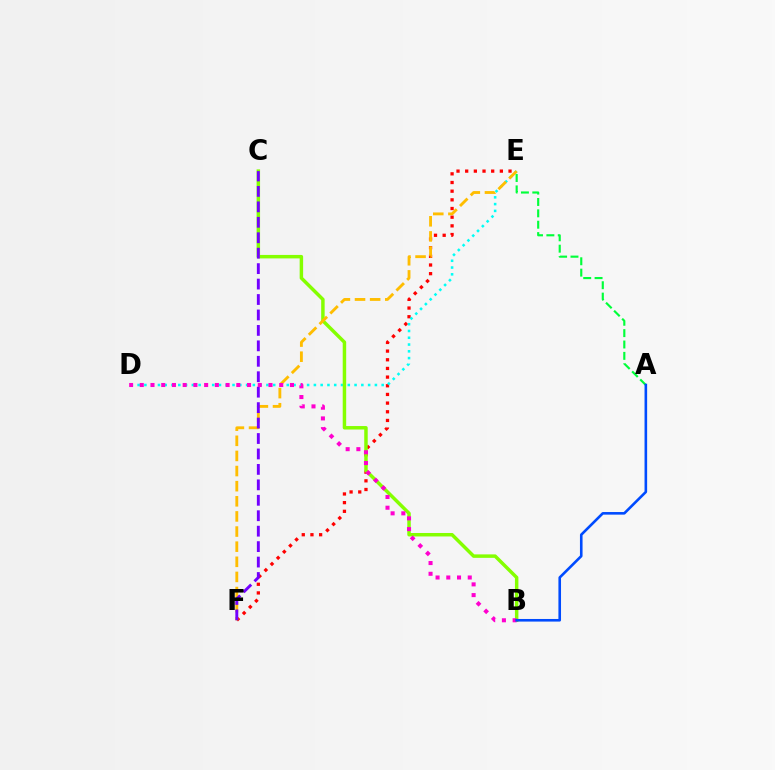{('E', 'F'): [{'color': '#ff0000', 'line_style': 'dotted', 'thickness': 2.36}, {'color': '#ffbd00', 'line_style': 'dashed', 'thickness': 2.05}], ('D', 'E'): [{'color': '#00fff6', 'line_style': 'dotted', 'thickness': 1.84}], ('B', 'C'): [{'color': '#84ff00', 'line_style': 'solid', 'thickness': 2.5}], ('C', 'F'): [{'color': '#7200ff', 'line_style': 'dashed', 'thickness': 2.1}], ('B', 'D'): [{'color': '#ff00cf', 'line_style': 'dotted', 'thickness': 2.91}], ('A', 'E'): [{'color': '#00ff39', 'line_style': 'dashed', 'thickness': 1.54}], ('A', 'B'): [{'color': '#004bff', 'line_style': 'solid', 'thickness': 1.88}]}